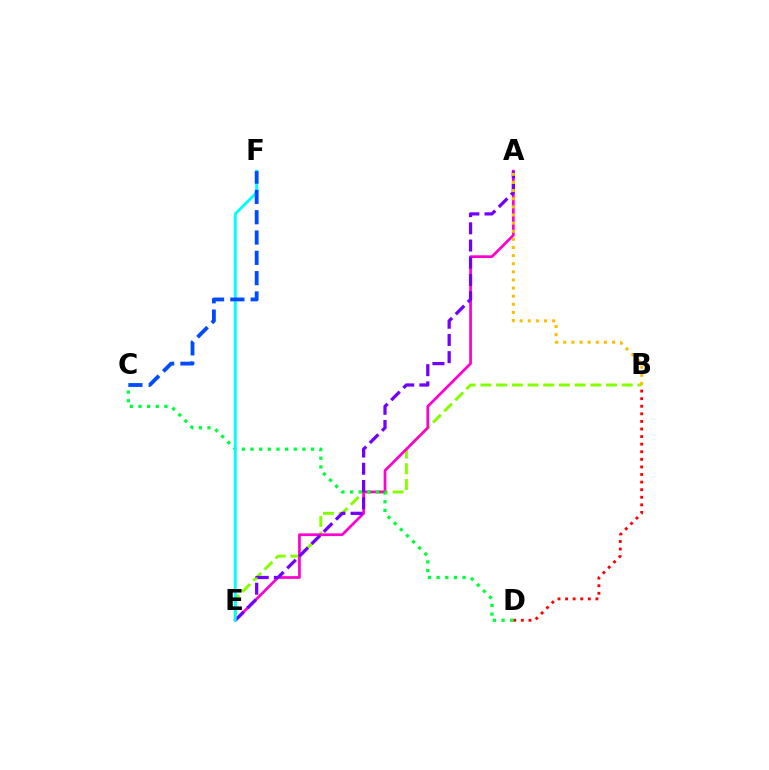{('B', 'E'): [{'color': '#84ff00', 'line_style': 'dashed', 'thickness': 2.13}], ('A', 'E'): [{'color': '#ff00cf', 'line_style': 'solid', 'thickness': 1.96}, {'color': '#7200ff', 'line_style': 'dashed', 'thickness': 2.34}], ('B', 'D'): [{'color': '#ff0000', 'line_style': 'dotted', 'thickness': 2.06}], ('C', 'D'): [{'color': '#00ff39', 'line_style': 'dotted', 'thickness': 2.35}], ('E', 'F'): [{'color': '#00fff6', 'line_style': 'solid', 'thickness': 2.09}], ('A', 'B'): [{'color': '#ffbd00', 'line_style': 'dotted', 'thickness': 2.21}], ('C', 'F'): [{'color': '#004bff', 'line_style': 'dashed', 'thickness': 2.76}]}